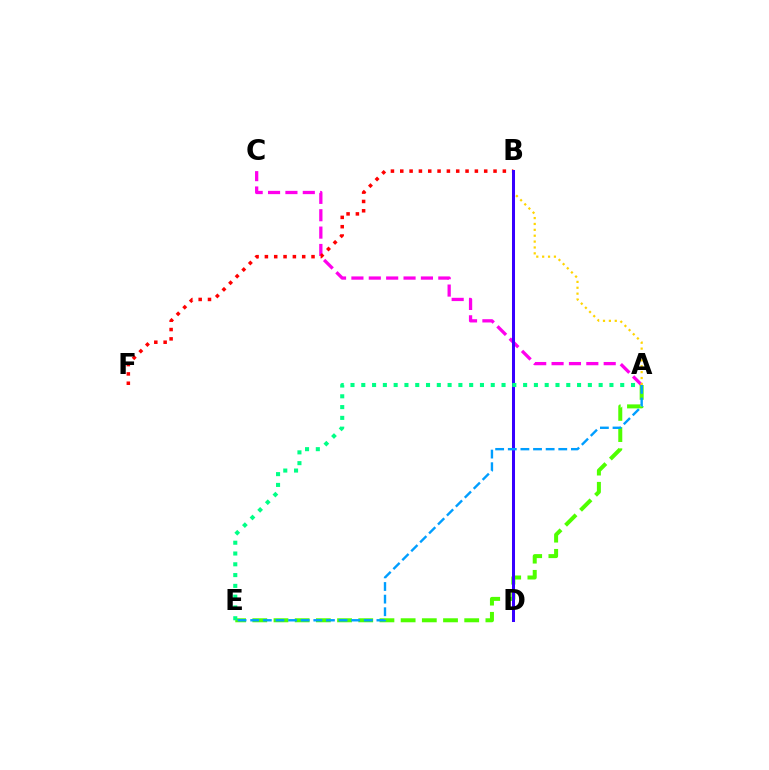{('A', 'C'): [{'color': '#ff00ed', 'line_style': 'dashed', 'thickness': 2.36}], ('B', 'F'): [{'color': '#ff0000', 'line_style': 'dotted', 'thickness': 2.53}], ('A', 'B'): [{'color': '#ffd500', 'line_style': 'dotted', 'thickness': 1.6}], ('A', 'E'): [{'color': '#4fff00', 'line_style': 'dashed', 'thickness': 2.88}, {'color': '#009eff', 'line_style': 'dashed', 'thickness': 1.71}, {'color': '#00ff86', 'line_style': 'dotted', 'thickness': 2.93}], ('B', 'D'): [{'color': '#3700ff', 'line_style': 'solid', 'thickness': 2.17}]}